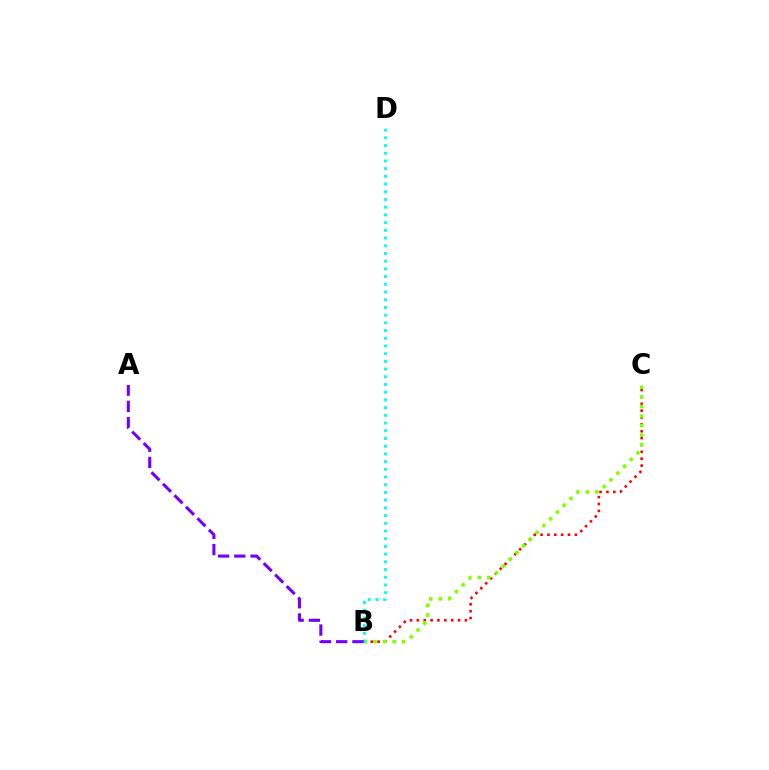{('B', 'C'): [{'color': '#ff0000', 'line_style': 'dotted', 'thickness': 1.87}, {'color': '#84ff00', 'line_style': 'dotted', 'thickness': 2.6}], ('B', 'D'): [{'color': '#00fff6', 'line_style': 'dotted', 'thickness': 2.09}], ('A', 'B'): [{'color': '#7200ff', 'line_style': 'dashed', 'thickness': 2.21}]}